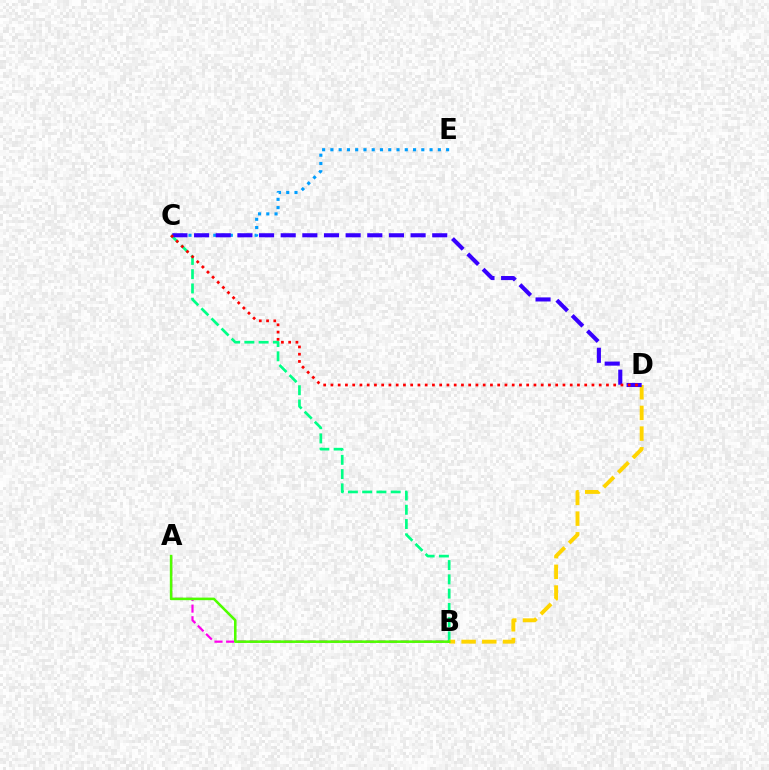{('A', 'B'): [{'color': '#ff00ed', 'line_style': 'dashed', 'thickness': 1.58}, {'color': '#4fff00', 'line_style': 'solid', 'thickness': 1.85}], ('B', 'C'): [{'color': '#00ff86', 'line_style': 'dashed', 'thickness': 1.94}], ('C', 'E'): [{'color': '#009eff', 'line_style': 'dotted', 'thickness': 2.25}], ('B', 'D'): [{'color': '#ffd500', 'line_style': 'dashed', 'thickness': 2.81}], ('C', 'D'): [{'color': '#3700ff', 'line_style': 'dashed', 'thickness': 2.94}, {'color': '#ff0000', 'line_style': 'dotted', 'thickness': 1.97}]}